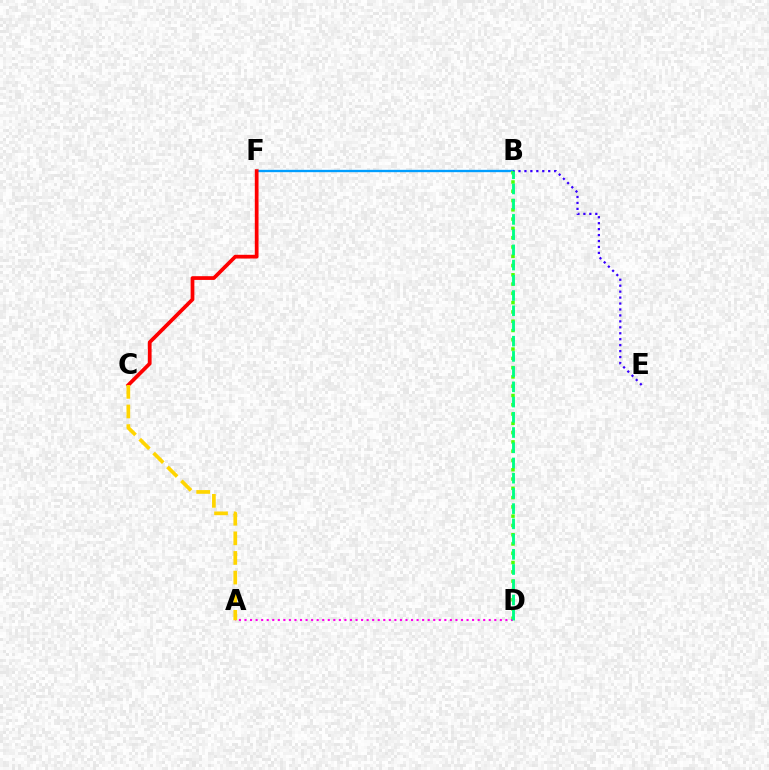{('B', 'F'): [{'color': '#009eff', 'line_style': 'solid', 'thickness': 1.68}], ('B', 'D'): [{'color': '#4fff00', 'line_style': 'dotted', 'thickness': 2.52}, {'color': '#00ff86', 'line_style': 'dashed', 'thickness': 2.07}], ('A', 'D'): [{'color': '#ff00ed', 'line_style': 'dotted', 'thickness': 1.51}], ('B', 'E'): [{'color': '#3700ff', 'line_style': 'dotted', 'thickness': 1.62}], ('C', 'F'): [{'color': '#ff0000', 'line_style': 'solid', 'thickness': 2.69}], ('A', 'C'): [{'color': '#ffd500', 'line_style': 'dashed', 'thickness': 2.67}]}